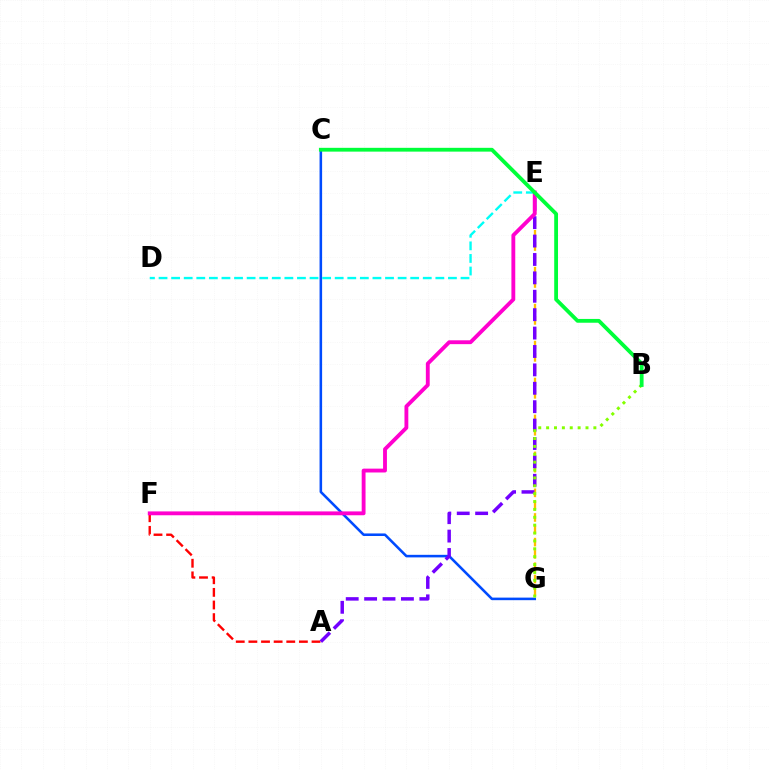{('E', 'G'): [{'color': '#ffbd00', 'line_style': 'dashed', 'thickness': 1.67}], ('C', 'G'): [{'color': '#004bff', 'line_style': 'solid', 'thickness': 1.84}], ('A', 'F'): [{'color': '#ff0000', 'line_style': 'dashed', 'thickness': 1.72}], ('D', 'E'): [{'color': '#00fff6', 'line_style': 'dashed', 'thickness': 1.71}], ('A', 'E'): [{'color': '#7200ff', 'line_style': 'dashed', 'thickness': 2.5}], ('B', 'G'): [{'color': '#84ff00', 'line_style': 'dotted', 'thickness': 2.14}], ('E', 'F'): [{'color': '#ff00cf', 'line_style': 'solid', 'thickness': 2.77}], ('B', 'C'): [{'color': '#00ff39', 'line_style': 'solid', 'thickness': 2.74}]}